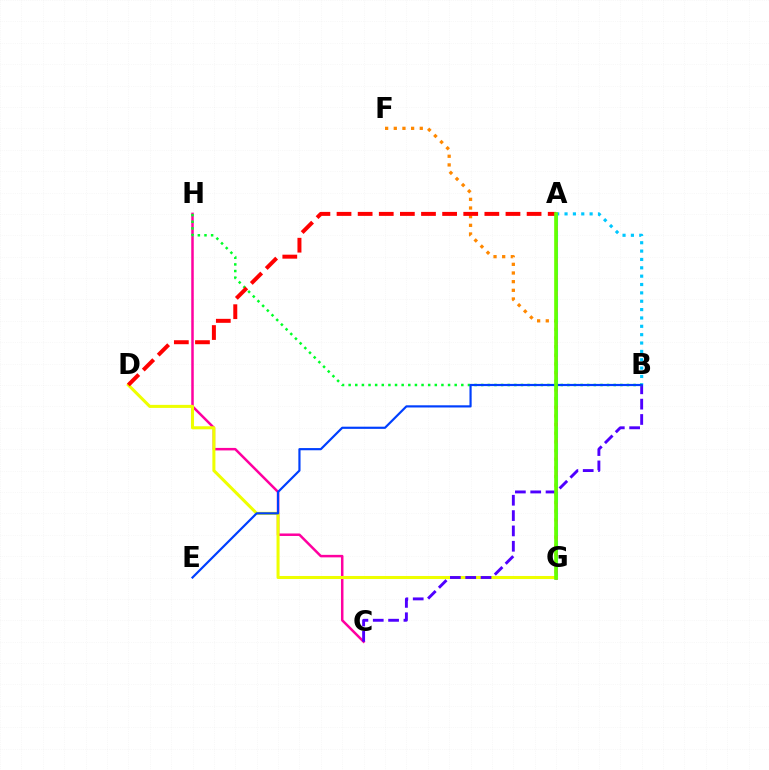{('F', 'G'): [{'color': '#ff8800', 'line_style': 'dotted', 'thickness': 2.35}], ('A', 'G'): [{'color': '#d600ff', 'line_style': 'solid', 'thickness': 1.82}, {'color': '#00ffaf', 'line_style': 'dashed', 'thickness': 2.22}, {'color': '#66ff00', 'line_style': 'solid', 'thickness': 2.63}], ('C', 'H'): [{'color': '#ff00a0', 'line_style': 'solid', 'thickness': 1.8}], ('D', 'G'): [{'color': '#eeff00', 'line_style': 'solid', 'thickness': 2.19}], ('B', 'C'): [{'color': '#4f00ff', 'line_style': 'dashed', 'thickness': 2.08}], ('A', 'B'): [{'color': '#00c7ff', 'line_style': 'dotted', 'thickness': 2.27}], ('B', 'H'): [{'color': '#00ff27', 'line_style': 'dotted', 'thickness': 1.8}], ('B', 'E'): [{'color': '#003fff', 'line_style': 'solid', 'thickness': 1.57}], ('A', 'D'): [{'color': '#ff0000', 'line_style': 'dashed', 'thickness': 2.87}]}